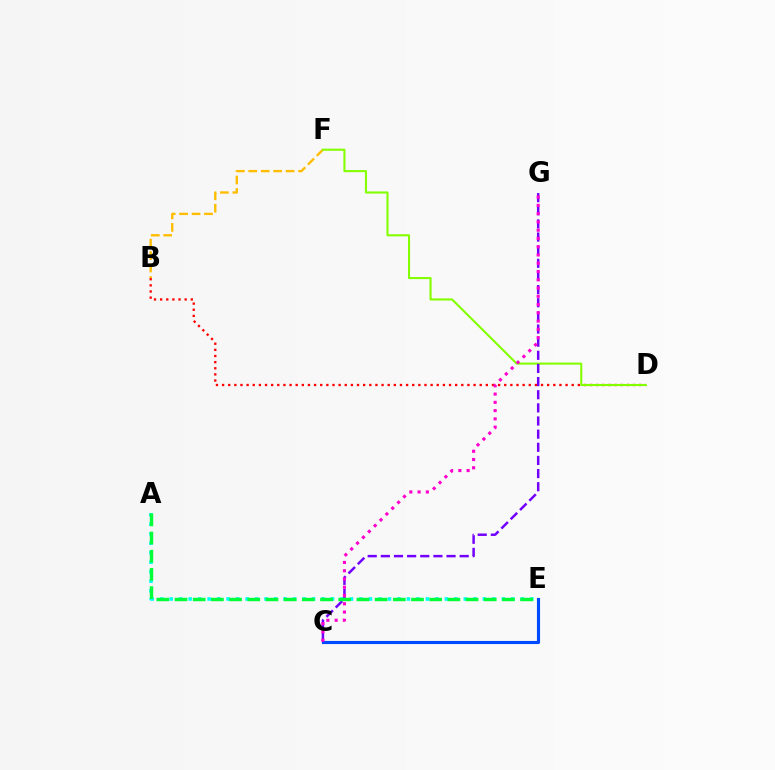{('A', 'E'): [{'color': '#00fff6', 'line_style': 'dotted', 'thickness': 2.58}, {'color': '#00ff39', 'line_style': 'dashed', 'thickness': 2.47}], ('C', 'E'): [{'color': '#004bff', 'line_style': 'solid', 'thickness': 2.25}], ('B', 'D'): [{'color': '#ff0000', 'line_style': 'dotted', 'thickness': 1.67}], ('B', 'F'): [{'color': '#ffbd00', 'line_style': 'dashed', 'thickness': 1.69}], ('D', 'F'): [{'color': '#84ff00', 'line_style': 'solid', 'thickness': 1.51}], ('C', 'G'): [{'color': '#7200ff', 'line_style': 'dashed', 'thickness': 1.79}, {'color': '#ff00cf', 'line_style': 'dotted', 'thickness': 2.25}]}